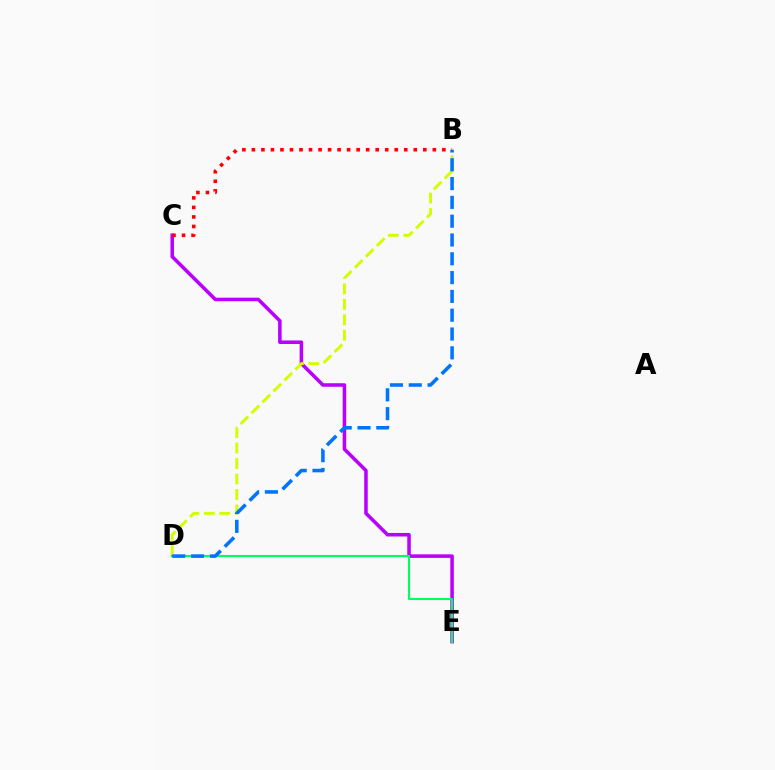{('C', 'E'): [{'color': '#b900ff', 'line_style': 'solid', 'thickness': 2.55}], ('B', 'C'): [{'color': '#ff0000', 'line_style': 'dotted', 'thickness': 2.59}], ('B', 'D'): [{'color': '#d1ff00', 'line_style': 'dashed', 'thickness': 2.1}, {'color': '#0074ff', 'line_style': 'dashed', 'thickness': 2.55}], ('D', 'E'): [{'color': '#00ff5c', 'line_style': 'solid', 'thickness': 1.53}]}